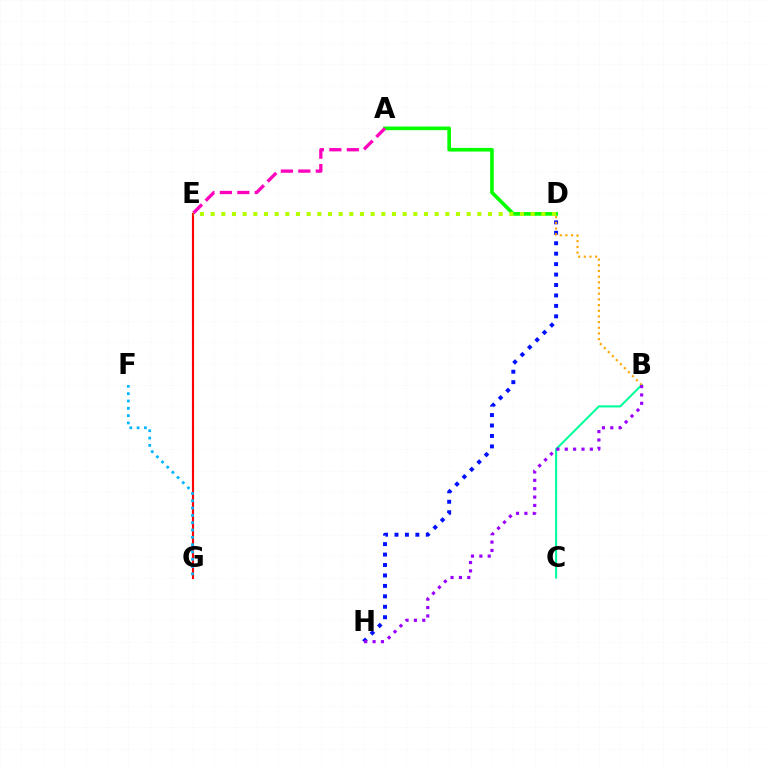{('A', 'D'): [{'color': '#08ff00', 'line_style': 'solid', 'thickness': 2.65}], ('A', 'E'): [{'color': '#ff00bd', 'line_style': 'dashed', 'thickness': 2.37}], ('D', 'H'): [{'color': '#0010ff', 'line_style': 'dotted', 'thickness': 2.84}], ('E', 'G'): [{'color': '#ff0000', 'line_style': 'solid', 'thickness': 1.55}], ('B', 'C'): [{'color': '#00ff9d', 'line_style': 'solid', 'thickness': 1.51}], ('D', 'E'): [{'color': '#b3ff00', 'line_style': 'dotted', 'thickness': 2.9}], ('F', 'G'): [{'color': '#00b5ff', 'line_style': 'dotted', 'thickness': 1.99}], ('B', 'D'): [{'color': '#ffa500', 'line_style': 'dotted', 'thickness': 1.54}], ('B', 'H'): [{'color': '#9b00ff', 'line_style': 'dotted', 'thickness': 2.27}]}